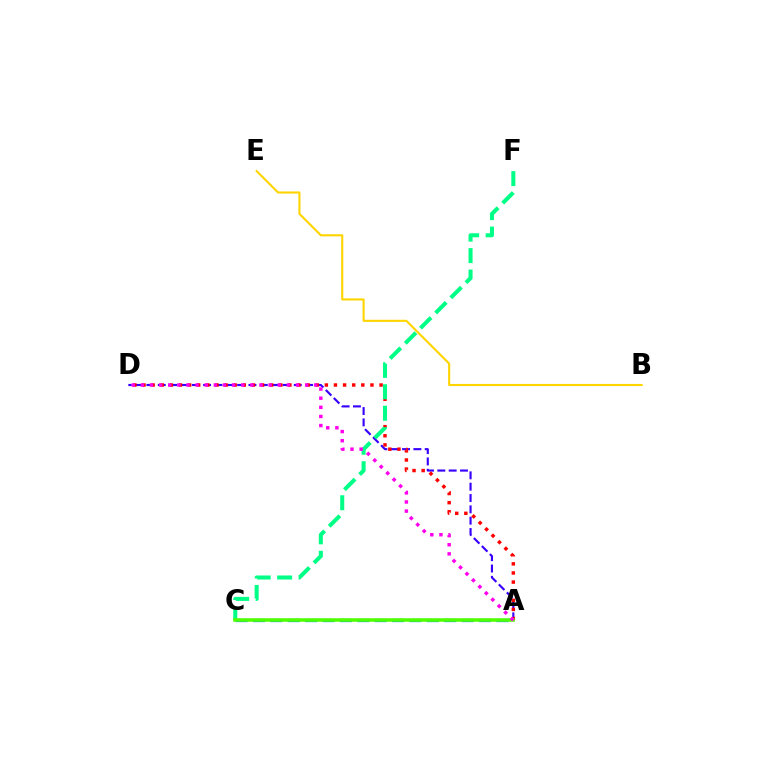{('A', 'D'): [{'color': '#3700ff', 'line_style': 'dashed', 'thickness': 1.54}, {'color': '#ff0000', 'line_style': 'dotted', 'thickness': 2.48}, {'color': '#ff00ed', 'line_style': 'dotted', 'thickness': 2.48}], ('A', 'C'): [{'color': '#009eff', 'line_style': 'dashed', 'thickness': 2.36}, {'color': '#4fff00', 'line_style': 'solid', 'thickness': 2.54}], ('C', 'F'): [{'color': '#00ff86', 'line_style': 'dashed', 'thickness': 2.91}], ('B', 'E'): [{'color': '#ffd500', 'line_style': 'solid', 'thickness': 1.51}]}